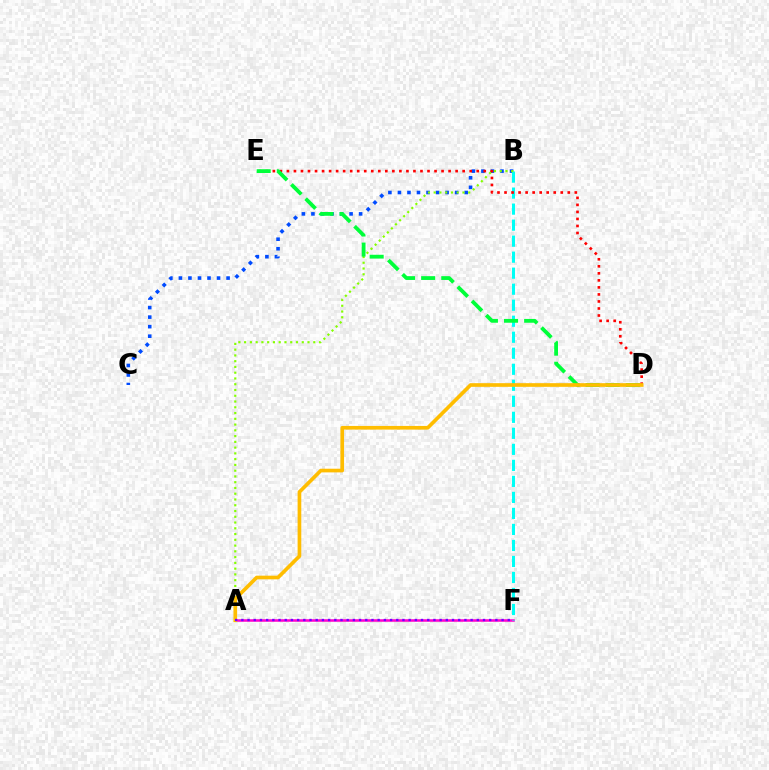{('A', 'F'): [{'color': '#ff00cf', 'line_style': 'solid', 'thickness': 1.82}, {'color': '#7200ff', 'line_style': 'dotted', 'thickness': 1.68}], ('B', 'C'): [{'color': '#004bff', 'line_style': 'dotted', 'thickness': 2.59}], ('B', 'F'): [{'color': '#00fff6', 'line_style': 'dashed', 'thickness': 2.18}], ('D', 'E'): [{'color': '#ff0000', 'line_style': 'dotted', 'thickness': 1.91}, {'color': '#00ff39', 'line_style': 'dashed', 'thickness': 2.73}], ('A', 'B'): [{'color': '#84ff00', 'line_style': 'dotted', 'thickness': 1.57}], ('A', 'D'): [{'color': '#ffbd00', 'line_style': 'solid', 'thickness': 2.64}]}